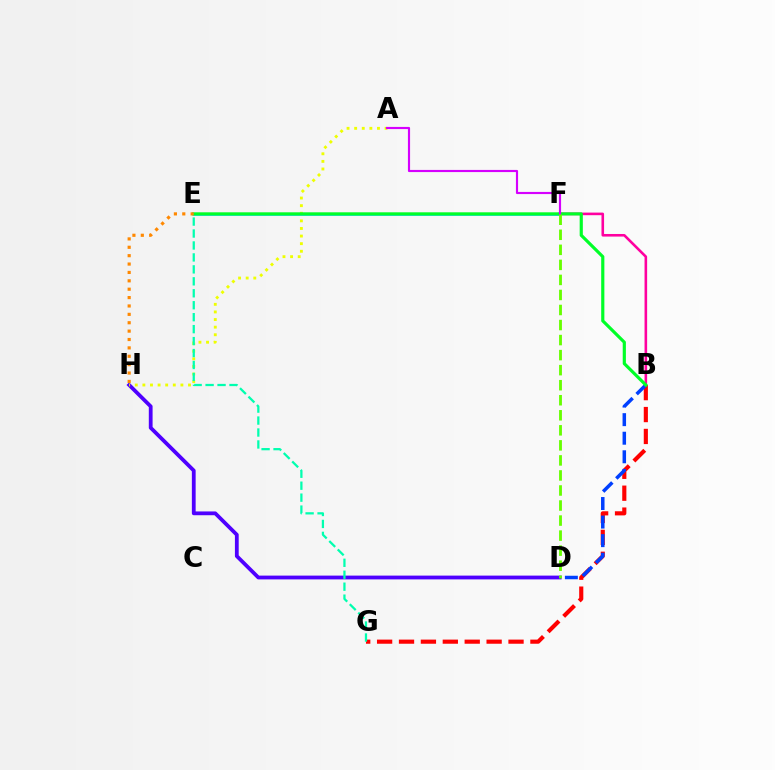{('B', 'G'): [{'color': '#ff0000', 'line_style': 'dashed', 'thickness': 2.98}], ('D', 'H'): [{'color': '#4f00ff', 'line_style': 'solid', 'thickness': 2.73}], ('A', 'H'): [{'color': '#eeff00', 'line_style': 'dotted', 'thickness': 2.07}], ('B', 'D'): [{'color': '#003fff', 'line_style': 'dashed', 'thickness': 2.52}], ('B', 'F'): [{'color': '#ff00a0', 'line_style': 'solid', 'thickness': 1.87}], ('E', 'F'): [{'color': '#00c7ff', 'line_style': 'solid', 'thickness': 1.85}], ('B', 'E'): [{'color': '#00ff27', 'line_style': 'solid', 'thickness': 2.28}], ('A', 'F'): [{'color': '#d600ff', 'line_style': 'solid', 'thickness': 1.55}], ('E', 'G'): [{'color': '#00ffaf', 'line_style': 'dashed', 'thickness': 1.62}], ('E', 'H'): [{'color': '#ff8800', 'line_style': 'dotted', 'thickness': 2.28}], ('D', 'F'): [{'color': '#66ff00', 'line_style': 'dashed', 'thickness': 2.04}]}